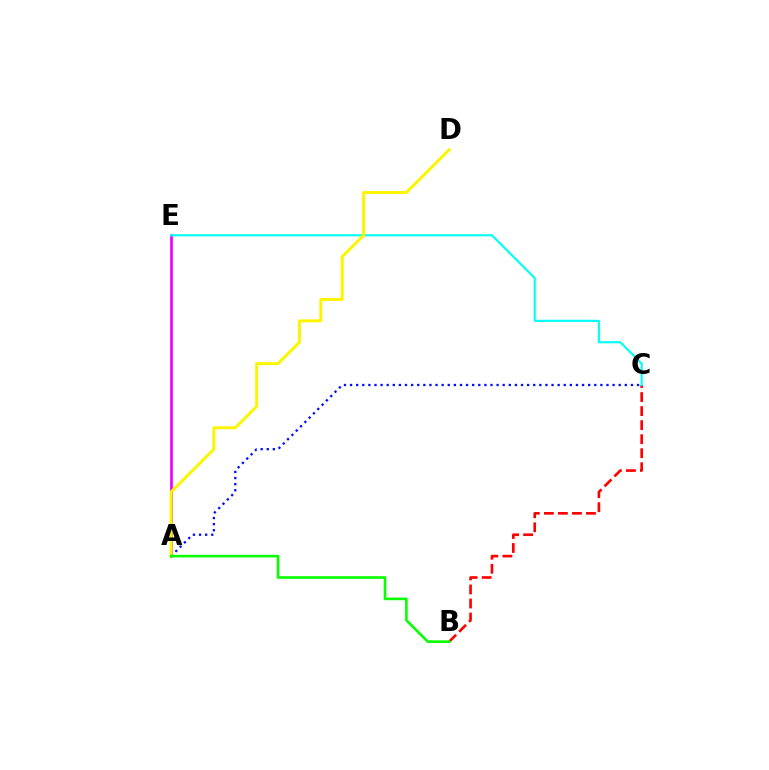{('A', 'C'): [{'color': '#0010ff', 'line_style': 'dotted', 'thickness': 1.66}], ('B', 'C'): [{'color': '#ff0000', 'line_style': 'dashed', 'thickness': 1.91}], ('A', 'E'): [{'color': '#ee00ff', 'line_style': 'solid', 'thickness': 1.92}], ('C', 'E'): [{'color': '#00fff6', 'line_style': 'solid', 'thickness': 1.53}], ('A', 'D'): [{'color': '#fcf500', 'line_style': 'solid', 'thickness': 2.15}], ('A', 'B'): [{'color': '#08ff00', 'line_style': 'solid', 'thickness': 1.89}]}